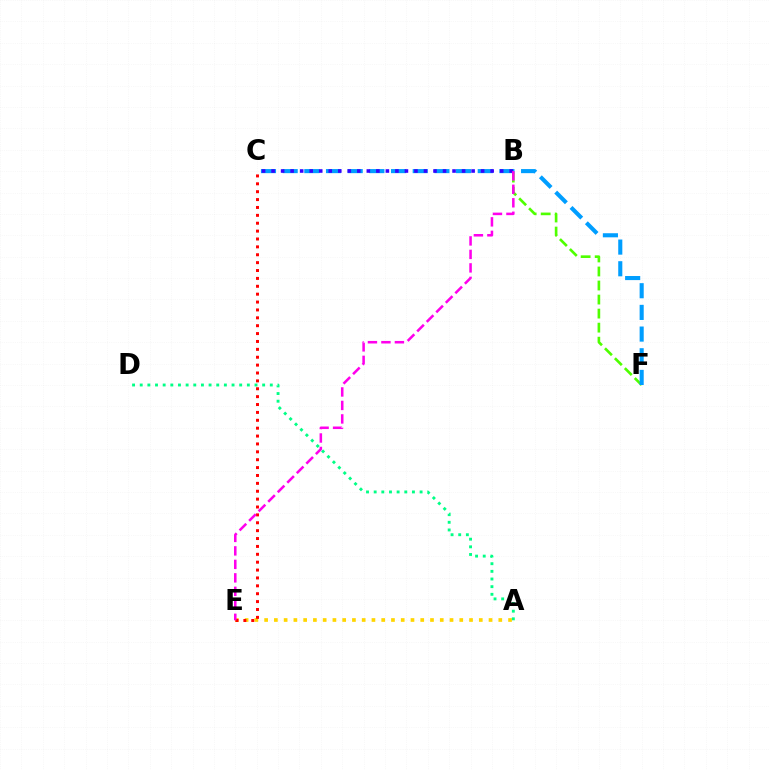{('B', 'F'): [{'color': '#4fff00', 'line_style': 'dashed', 'thickness': 1.91}], ('A', 'E'): [{'color': '#ffd500', 'line_style': 'dotted', 'thickness': 2.65}], ('C', 'F'): [{'color': '#009eff', 'line_style': 'dashed', 'thickness': 2.94}], ('C', 'E'): [{'color': '#ff0000', 'line_style': 'dotted', 'thickness': 2.14}], ('B', 'C'): [{'color': '#3700ff', 'line_style': 'dotted', 'thickness': 2.59}], ('B', 'E'): [{'color': '#ff00ed', 'line_style': 'dashed', 'thickness': 1.83}], ('A', 'D'): [{'color': '#00ff86', 'line_style': 'dotted', 'thickness': 2.08}]}